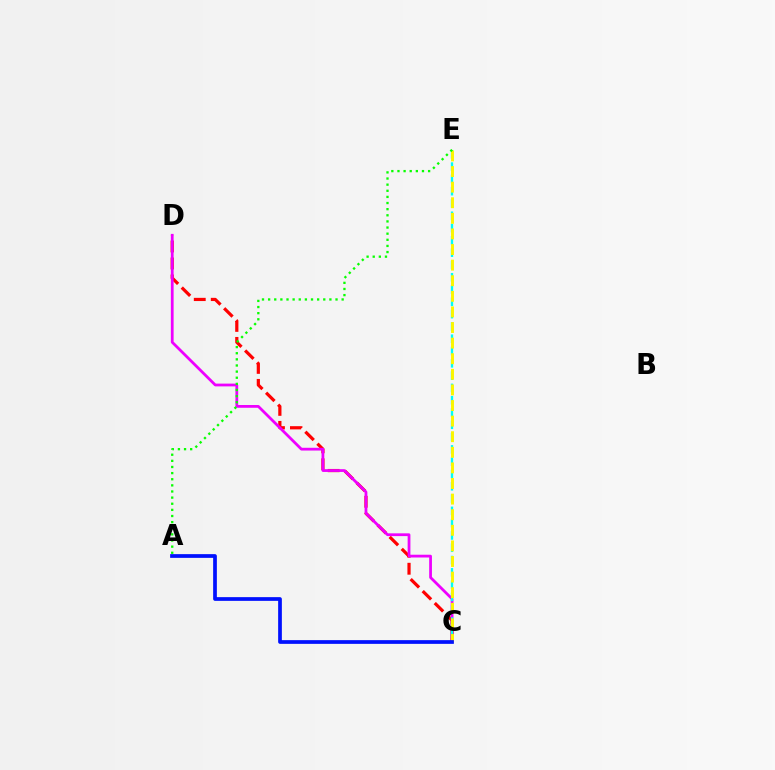{('C', 'D'): [{'color': '#ff0000', 'line_style': 'dashed', 'thickness': 2.31}, {'color': '#ee00ff', 'line_style': 'solid', 'thickness': 2.0}], ('C', 'E'): [{'color': '#00fff6', 'line_style': 'dashed', 'thickness': 1.67}, {'color': '#fcf500', 'line_style': 'dashed', 'thickness': 2.12}], ('A', 'E'): [{'color': '#08ff00', 'line_style': 'dotted', 'thickness': 1.66}], ('A', 'C'): [{'color': '#0010ff', 'line_style': 'solid', 'thickness': 2.68}]}